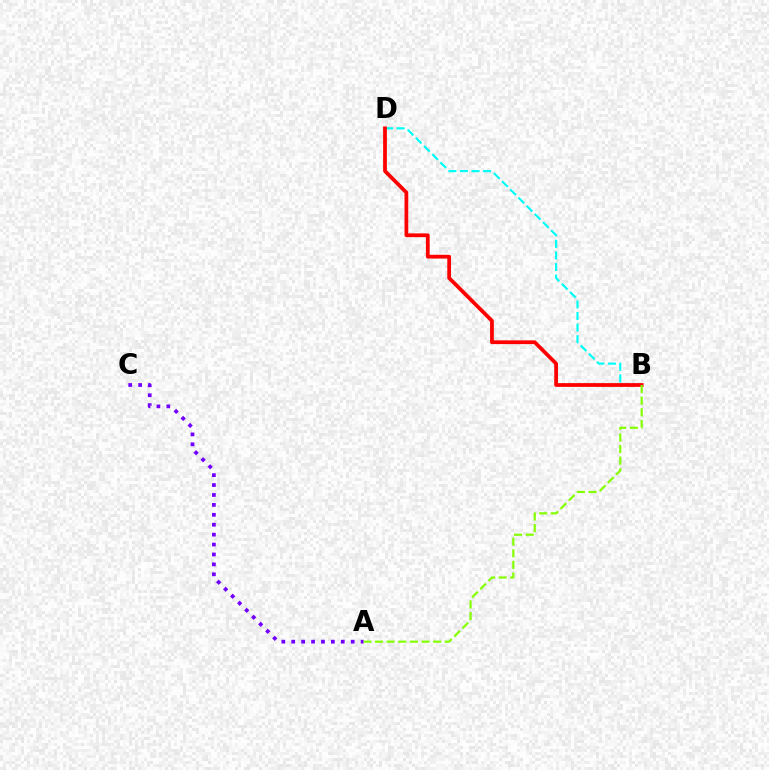{('A', 'C'): [{'color': '#7200ff', 'line_style': 'dotted', 'thickness': 2.69}], ('B', 'D'): [{'color': '#00fff6', 'line_style': 'dashed', 'thickness': 1.57}, {'color': '#ff0000', 'line_style': 'solid', 'thickness': 2.71}], ('A', 'B'): [{'color': '#84ff00', 'line_style': 'dashed', 'thickness': 1.58}]}